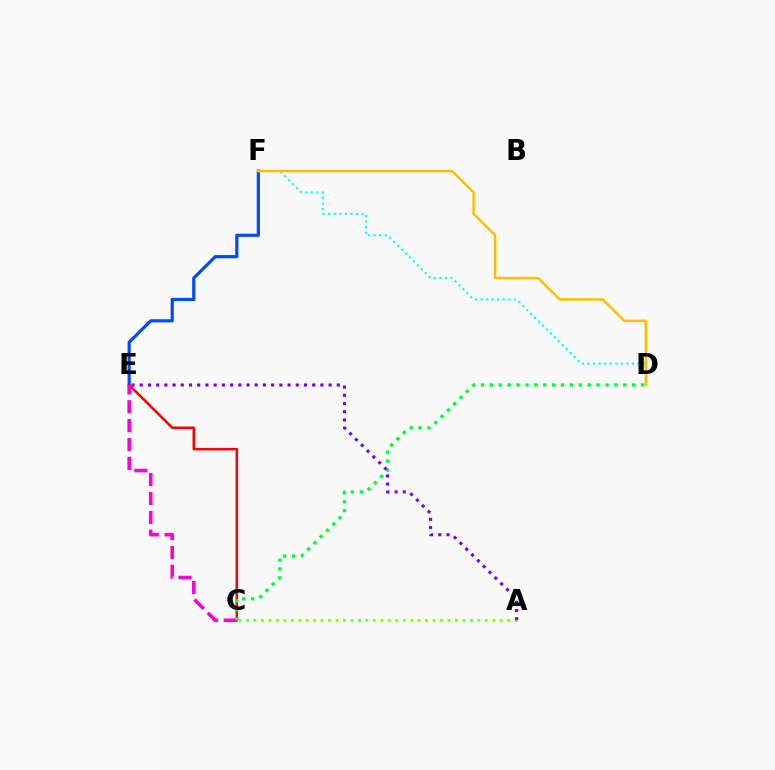{('E', 'F'): [{'color': '#004bff', 'line_style': 'solid', 'thickness': 2.29}], ('C', 'E'): [{'color': '#ff0000', 'line_style': 'solid', 'thickness': 1.81}, {'color': '#ff00cf', 'line_style': 'dashed', 'thickness': 2.56}], ('A', 'C'): [{'color': '#84ff00', 'line_style': 'dotted', 'thickness': 2.03}], ('D', 'F'): [{'color': '#00fff6', 'line_style': 'dotted', 'thickness': 1.51}, {'color': '#ffbd00', 'line_style': 'solid', 'thickness': 1.77}], ('C', 'D'): [{'color': '#00ff39', 'line_style': 'dotted', 'thickness': 2.42}], ('A', 'E'): [{'color': '#7200ff', 'line_style': 'dotted', 'thickness': 2.23}]}